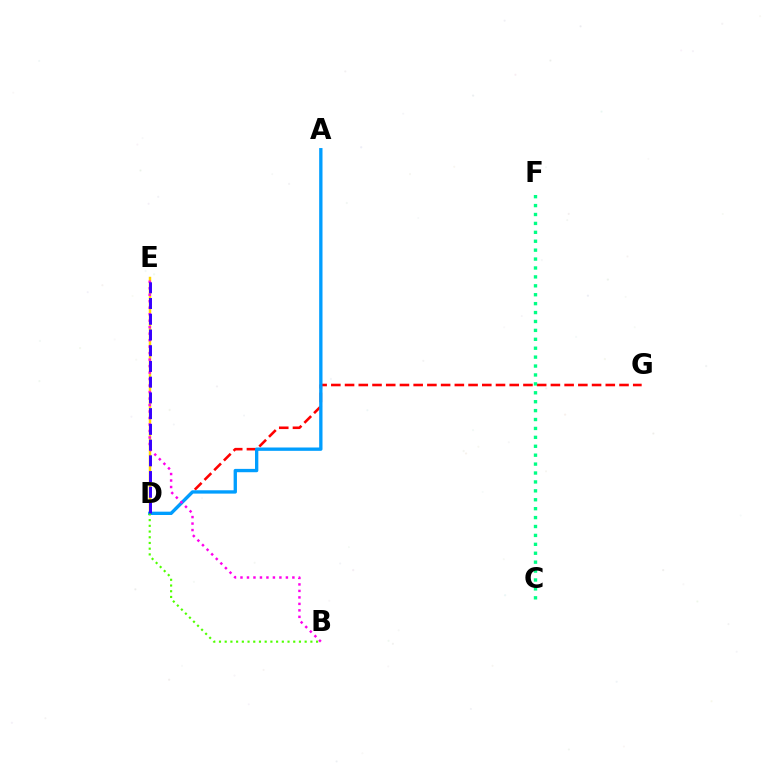{('D', 'G'): [{'color': '#ff0000', 'line_style': 'dashed', 'thickness': 1.86}], ('D', 'E'): [{'color': '#ffd500', 'line_style': 'solid', 'thickness': 1.77}, {'color': '#3700ff', 'line_style': 'dashed', 'thickness': 2.14}], ('C', 'F'): [{'color': '#00ff86', 'line_style': 'dotted', 'thickness': 2.42}], ('A', 'D'): [{'color': '#009eff', 'line_style': 'solid', 'thickness': 2.4}], ('B', 'D'): [{'color': '#4fff00', 'line_style': 'dotted', 'thickness': 1.55}], ('B', 'E'): [{'color': '#ff00ed', 'line_style': 'dotted', 'thickness': 1.76}]}